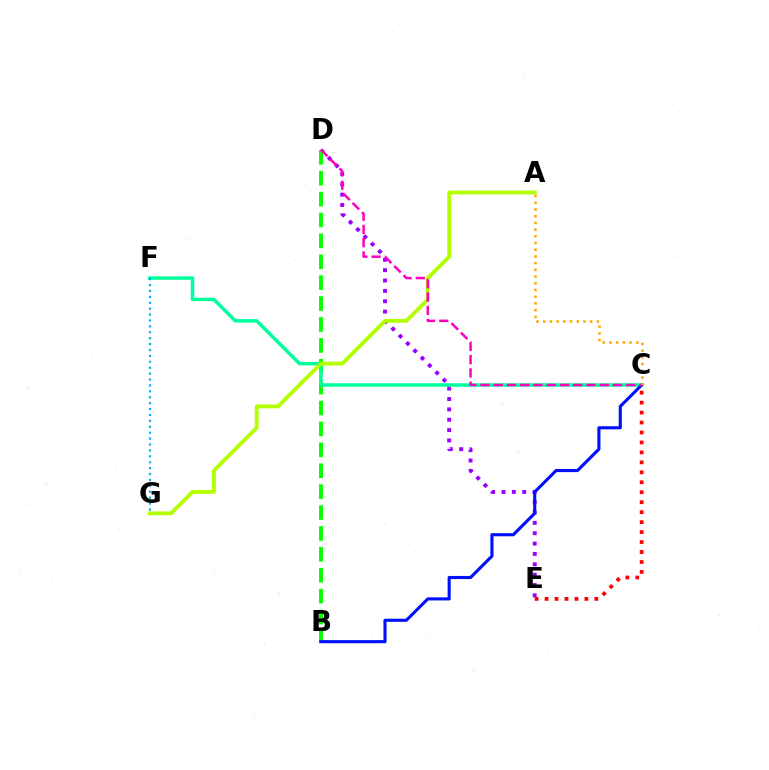{('D', 'E'): [{'color': '#9b00ff', 'line_style': 'dotted', 'thickness': 2.82}], ('B', 'D'): [{'color': '#08ff00', 'line_style': 'dashed', 'thickness': 2.84}], ('C', 'F'): [{'color': '#00ff9d', 'line_style': 'solid', 'thickness': 2.51}], ('B', 'C'): [{'color': '#0010ff', 'line_style': 'solid', 'thickness': 2.24}], ('C', 'E'): [{'color': '#ff0000', 'line_style': 'dotted', 'thickness': 2.71}], ('A', 'G'): [{'color': '#b3ff00', 'line_style': 'solid', 'thickness': 2.77}], ('C', 'D'): [{'color': '#ff00bd', 'line_style': 'dashed', 'thickness': 1.8}], ('F', 'G'): [{'color': '#00b5ff', 'line_style': 'dotted', 'thickness': 1.6}], ('A', 'C'): [{'color': '#ffa500', 'line_style': 'dotted', 'thickness': 1.82}]}